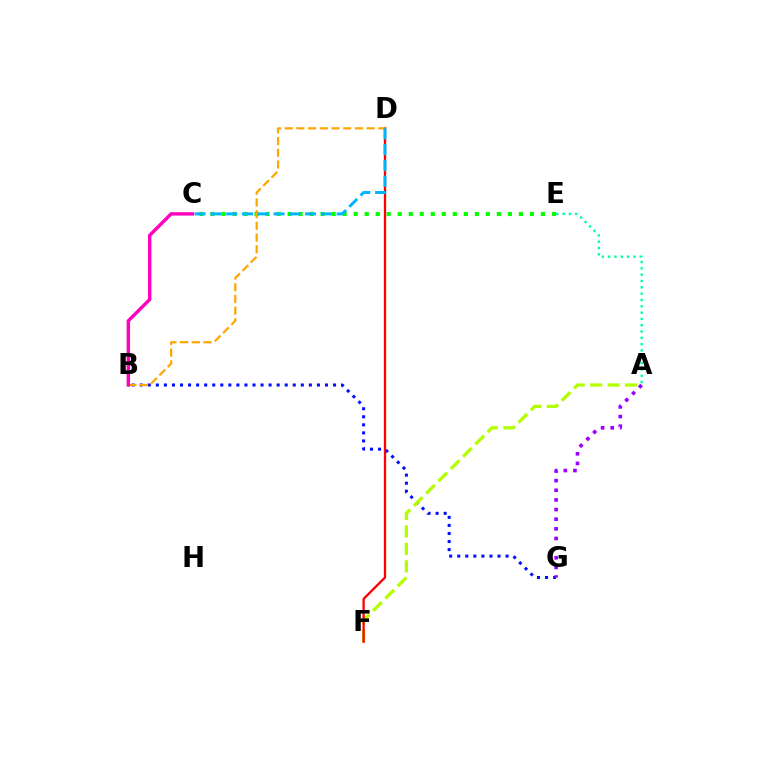{('C', 'E'): [{'color': '#08ff00', 'line_style': 'dotted', 'thickness': 2.99}], ('B', 'G'): [{'color': '#0010ff', 'line_style': 'dotted', 'thickness': 2.19}], ('A', 'F'): [{'color': '#b3ff00', 'line_style': 'dashed', 'thickness': 2.36}], ('D', 'F'): [{'color': '#ff0000', 'line_style': 'solid', 'thickness': 1.66}], ('B', 'D'): [{'color': '#ffa500', 'line_style': 'dashed', 'thickness': 1.59}], ('A', 'G'): [{'color': '#9b00ff', 'line_style': 'dotted', 'thickness': 2.62}], ('B', 'C'): [{'color': '#ff00bd', 'line_style': 'solid', 'thickness': 2.45}], ('C', 'D'): [{'color': '#00b5ff', 'line_style': 'dashed', 'thickness': 2.14}], ('A', 'E'): [{'color': '#00ff9d', 'line_style': 'dotted', 'thickness': 1.72}]}